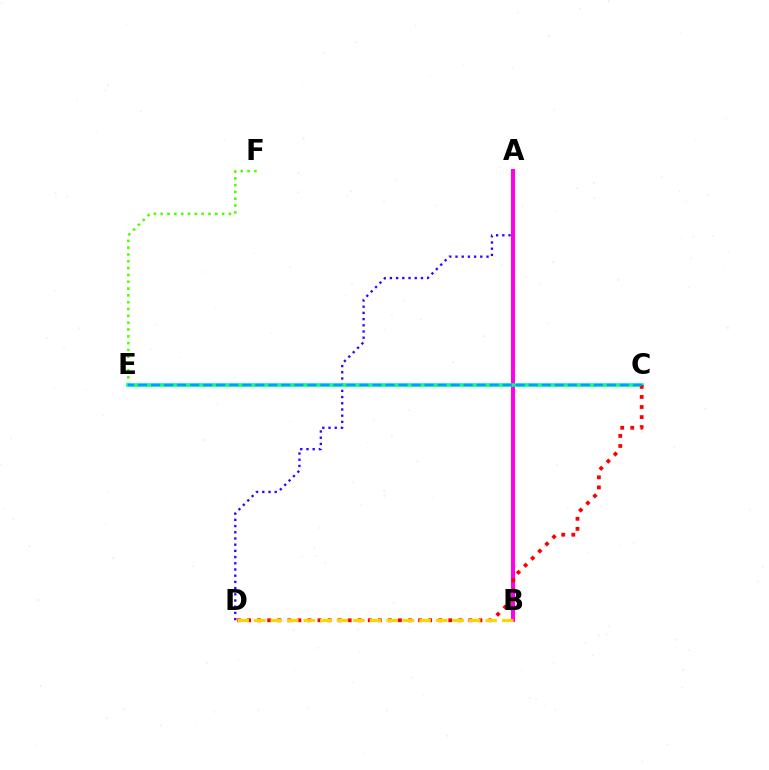{('E', 'F'): [{'color': '#4fff00', 'line_style': 'dotted', 'thickness': 1.85}], ('A', 'D'): [{'color': '#3700ff', 'line_style': 'dotted', 'thickness': 1.69}], ('A', 'B'): [{'color': '#ff00ed', 'line_style': 'solid', 'thickness': 2.91}], ('C', 'E'): [{'color': '#00ff86', 'line_style': 'solid', 'thickness': 2.57}, {'color': '#009eff', 'line_style': 'dashed', 'thickness': 1.77}], ('C', 'D'): [{'color': '#ff0000', 'line_style': 'dotted', 'thickness': 2.73}], ('B', 'D'): [{'color': '#ffd500', 'line_style': 'dashed', 'thickness': 2.25}]}